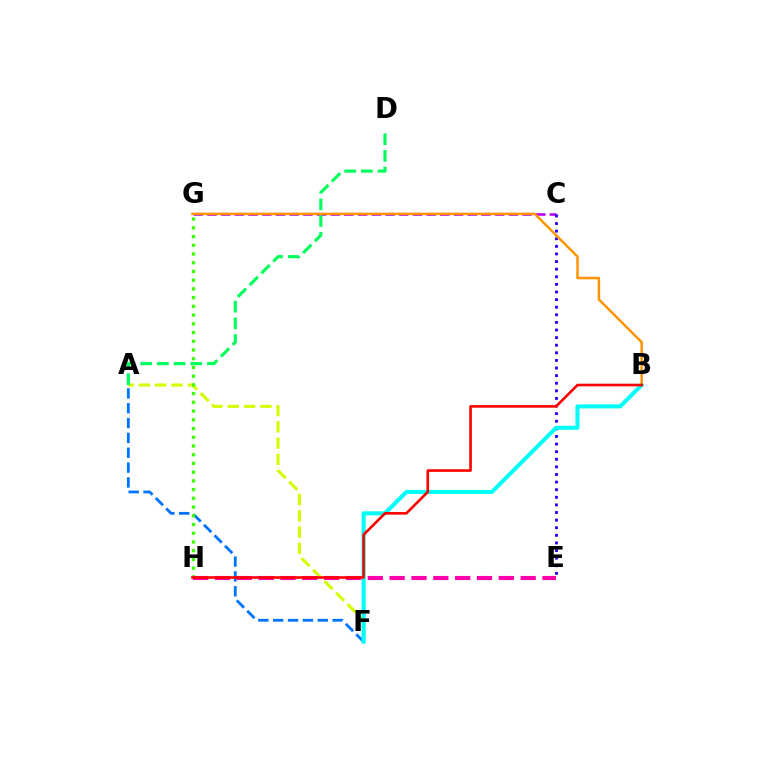{('A', 'F'): [{'color': '#d1ff00', 'line_style': 'dashed', 'thickness': 2.21}, {'color': '#0074ff', 'line_style': 'dashed', 'thickness': 2.02}], ('C', 'G'): [{'color': '#b900ff', 'line_style': 'dashed', 'thickness': 1.86}], ('A', 'D'): [{'color': '#00ff5c', 'line_style': 'dashed', 'thickness': 2.27}], ('C', 'E'): [{'color': '#2500ff', 'line_style': 'dotted', 'thickness': 2.07}], ('G', 'H'): [{'color': '#3dff00', 'line_style': 'dotted', 'thickness': 2.37}], ('B', 'F'): [{'color': '#00fff6', 'line_style': 'solid', 'thickness': 2.93}], ('E', 'H'): [{'color': '#ff00ac', 'line_style': 'dashed', 'thickness': 2.97}], ('B', 'G'): [{'color': '#ff9400', 'line_style': 'solid', 'thickness': 1.79}], ('B', 'H'): [{'color': '#ff0000', 'line_style': 'solid', 'thickness': 1.88}]}